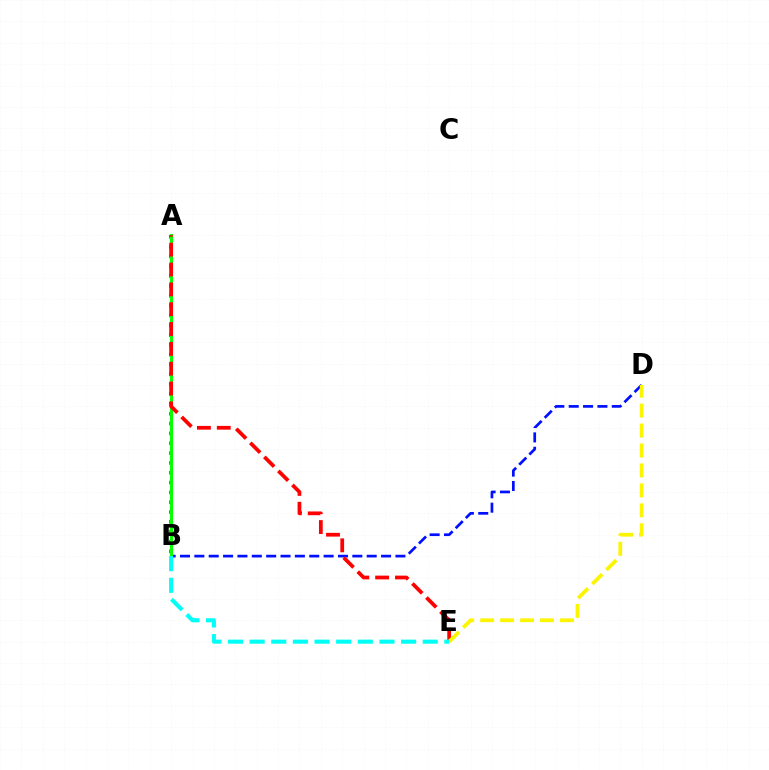{('B', 'D'): [{'color': '#0010ff', 'line_style': 'dashed', 'thickness': 1.95}], ('A', 'B'): [{'color': '#ee00ff', 'line_style': 'dotted', 'thickness': 2.67}, {'color': '#08ff00', 'line_style': 'solid', 'thickness': 2.22}], ('A', 'E'): [{'color': '#ff0000', 'line_style': 'dashed', 'thickness': 2.7}], ('D', 'E'): [{'color': '#fcf500', 'line_style': 'dashed', 'thickness': 2.71}], ('B', 'E'): [{'color': '#00fff6', 'line_style': 'dashed', 'thickness': 2.94}]}